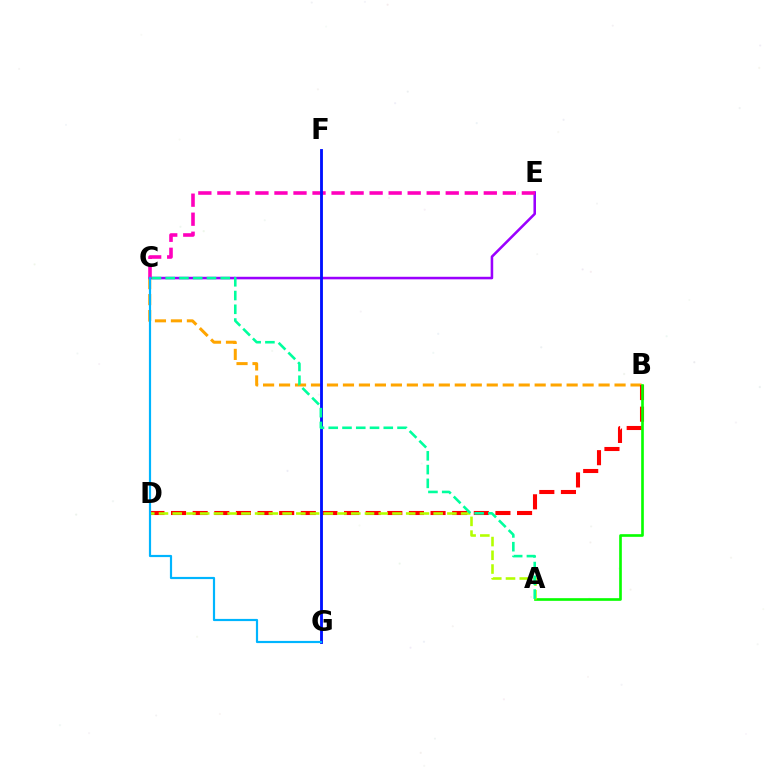{('B', 'C'): [{'color': '#ffa500', 'line_style': 'dashed', 'thickness': 2.17}], ('B', 'D'): [{'color': '#ff0000', 'line_style': 'dashed', 'thickness': 2.94}], ('A', 'B'): [{'color': '#08ff00', 'line_style': 'solid', 'thickness': 1.91}], ('C', 'E'): [{'color': '#9b00ff', 'line_style': 'solid', 'thickness': 1.84}, {'color': '#ff00bd', 'line_style': 'dashed', 'thickness': 2.59}], ('A', 'D'): [{'color': '#b3ff00', 'line_style': 'dashed', 'thickness': 1.87}], ('F', 'G'): [{'color': '#0010ff', 'line_style': 'solid', 'thickness': 2.05}], ('A', 'C'): [{'color': '#00ff9d', 'line_style': 'dashed', 'thickness': 1.87}], ('C', 'G'): [{'color': '#00b5ff', 'line_style': 'solid', 'thickness': 1.57}]}